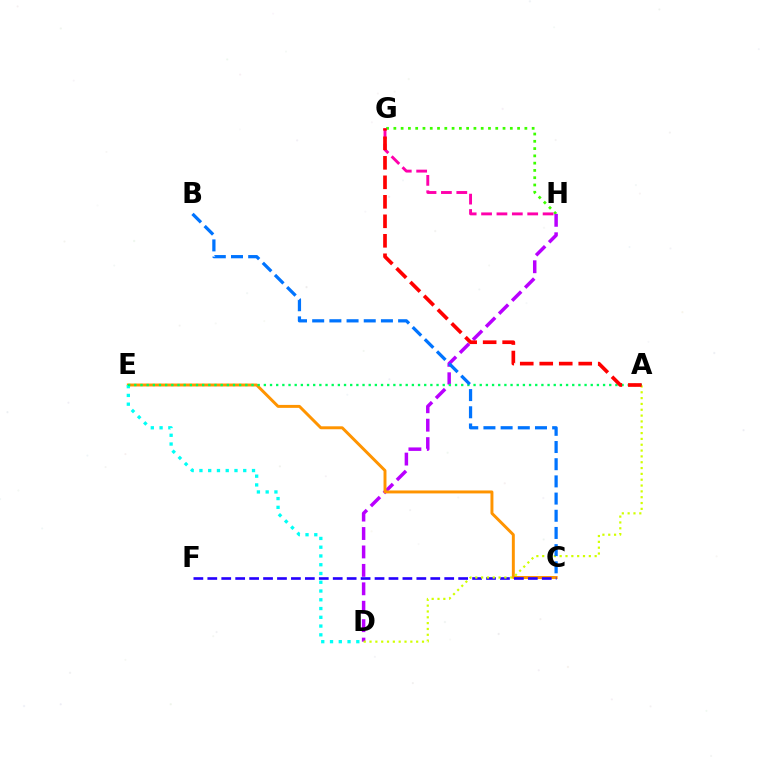{('G', 'H'): [{'color': '#3dff00', 'line_style': 'dotted', 'thickness': 1.98}, {'color': '#ff00ac', 'line_style': 'dashed', 'thickness': 2.09}], ('D', 'H'): [{'color': '#b900ff', 'line_style': 'dashed', 'thickness': 2.5}], ('C', 'E'): [{'color': '#ff9400', 'line_style': 'solid', 'thickness': 2.12}], ('C', 'F'): [{'color': '#2500ff', 'line_style': 'dashed', 'thickness': 1.89}], ('D', 'E'): [{'color': '#00fff6', 'line_style': 'dotted', 'thickness': 2.38}], ('A', 'E'): [{'color': '#00ff5c', 'line_style': 'dotted', 'thickness': 1.68}], ('A', 'D'): [{'color': '#d1ff00', 'line_style': 'dotted', 'thickness': 1.58}], ('A', 'G'): [{'color': '#ff0000', 'line_style': 'dashed', 'thickness': 2.65}], ('B', 'C'): [{'color': '#0074ff', 'line_style': 'dashed', 'thickness': 2.33}]}